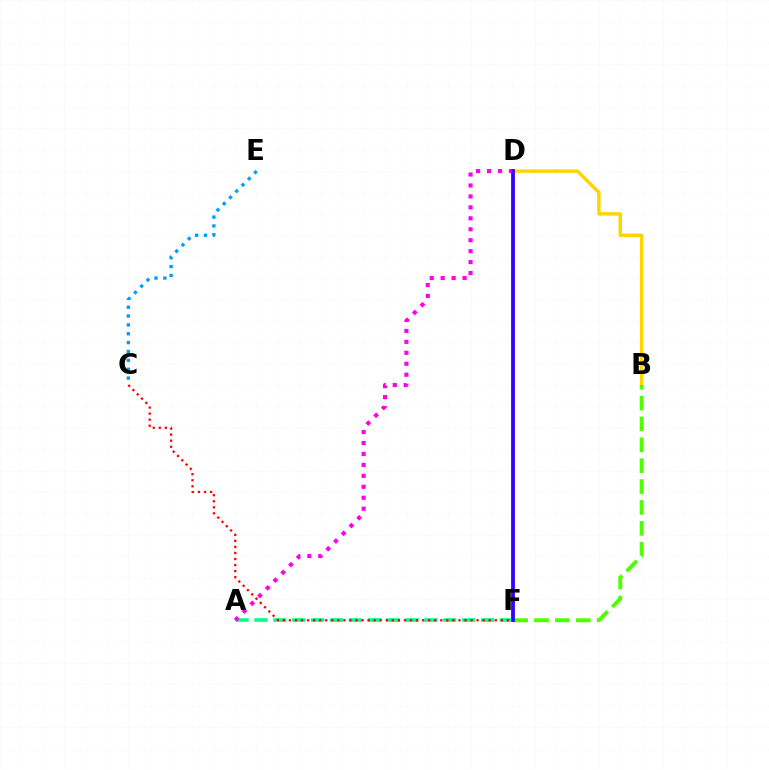{('A', 'F'): [{'color': '#00ff86', 'line_style': 'dashed', 'thickness': 2.56}], ('B', 'D'): [{'color': '#ffd500', 'line_style': 'solid', 'thickness': 2.46}], ('B', 'F'): [{'color': '#4fff00', 'line_style': 'dashed', 'thickness': 2.84}], ('C', 'E'): [{'color': '#009eff', 'line_style': 'dotted', 'thickness': 2.41}], ('A', 'D'): [{'color': '#ff00ed', 'line_style': 'dotted', 'thickness': 2.97}], ('C', 'F'): [{'color': '#ff0000', 'line_style': 'dotted', 'thickness': 1.65}], ('D', 'F'): [{'color': '#3700ff', 'line_style': 'solid', 'thickness': 2.73}]}